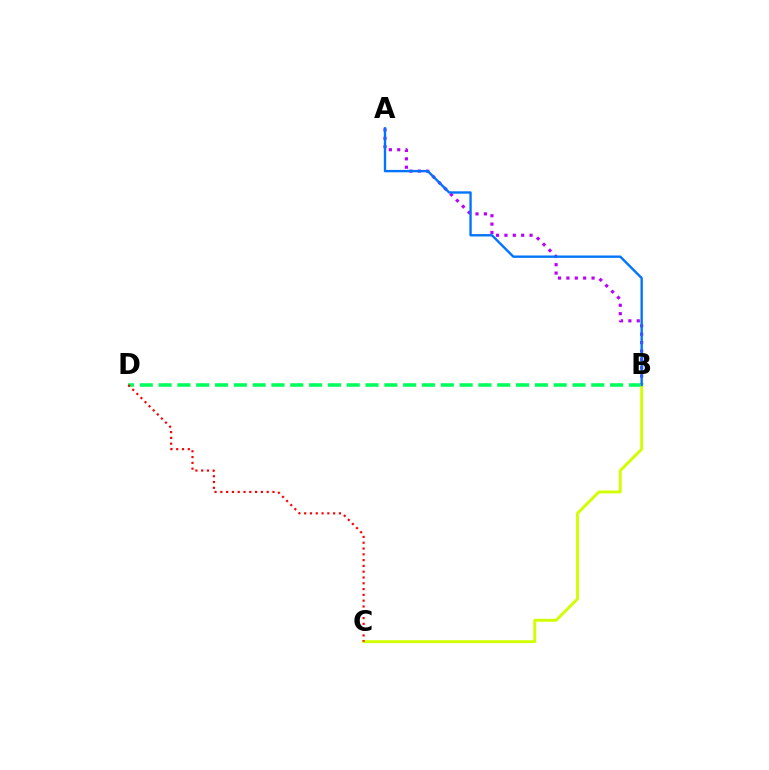{('A', 'B'): [{'color': '#b900ff', 'line_style': 'dotted', 'thickness': 2.28}, {'color': '#0074ff', 'line_style': 'solid', 'thickness': 1.7}], ('B', 'D'): [{'color': '#00ff5c', 'line_style': 'dashed', 'thickness': 2.56}], ('B', 'C'): [{'color': '#d1ff00', 'line_style': 'solid', 'thickness': 2.09}], ('C', 'D'): [{'color': '#ff0000', 'line_style': 'dotted', 'thickness': 1.57}]}